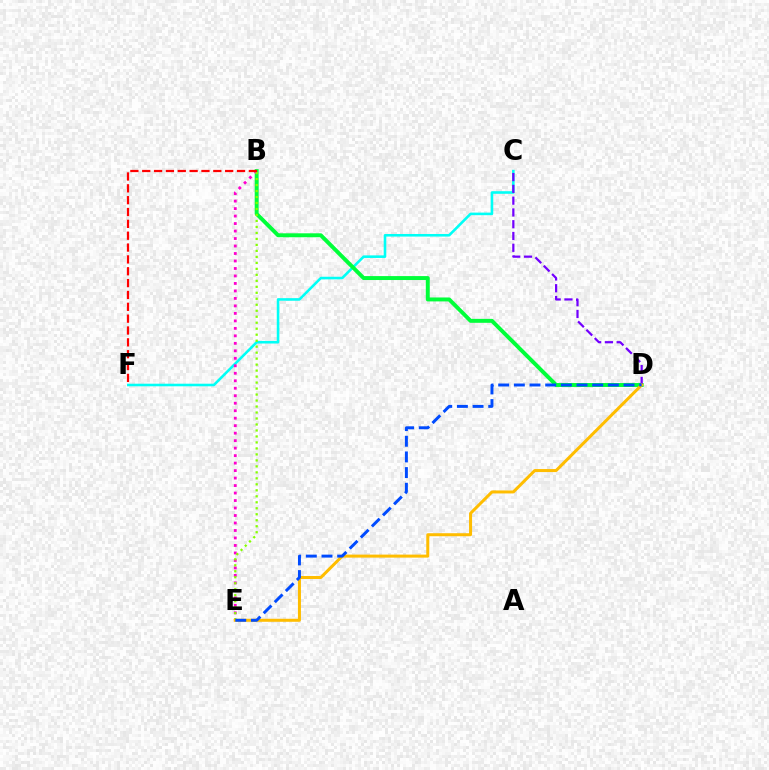{('C', 'F'): [{'color': '#00fff6', 'line_style': 'solid', 'thickness': 1.86}], ('B', 'D'): [{'color': '#00ff39', 'line_style': 'solid', 'thickness': 2.84}], ('C', 'D'): [{'color': '#7200ff', 'line_style': 'dashed', 'thickness': 1.6}], ('B', 'E'): [{'color': '#ff00cf', 'line_style': 'dotted', 'thickness': 2.03}, {'color': '#84ff00', 'line_style': 'dotted', 'thickness': 1.63}], ('B', 'F'): [{'color': '#ff0000', 'line_style': 'dashed', 'thickness': 1.61}], ('D', 'E'): [{'color': '#ffbd00', 'line_style': 'solid', 'thickness': 2.17}, {'color': '#004bff', 'line_style': 'dashed', 'thickness': 2.13}]}